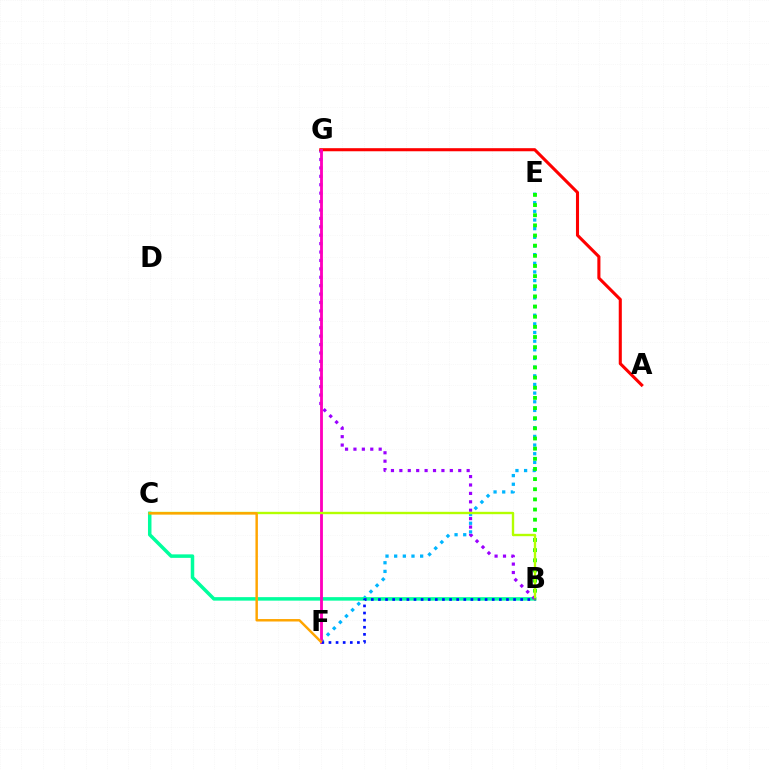{('E', 'F'): [{'color': '#00b5ff', 'line_style': 'dotted', 'thickness': 2.35}], ('B', 'C'): [{'color': '#00ff9d', 'line_style': 'solid', 'thickness': 2.52}, {'color': '#b3ff00', 'line_style': 'solid', 'thickness': 1.71}], ('B', 'G'): [{'color': '#9b00ff', 'line_style': 'dotted', 'thickness': 2.29}], ('A', 'G'): [{'color': '#ff0000', 'line_style': 'solid', 'thickness': 2.22}], ('B', 'E'): [{'color': '#08ff00', 'line_style': 'dotted', 'thickness': 2.76}], ('F', 'G'): [{'color': '#ff00bd', 'line_style': 'solid', 'thickness': 2.04}], ('B', 'F'): [{'color': '#0010ff', 'line_style': 'dotted', 'thickness': 1.93}], ('C', 'F'): [{'color': '#ffa500', 'line_style': 'solid', 'thickness': 1.77}]}